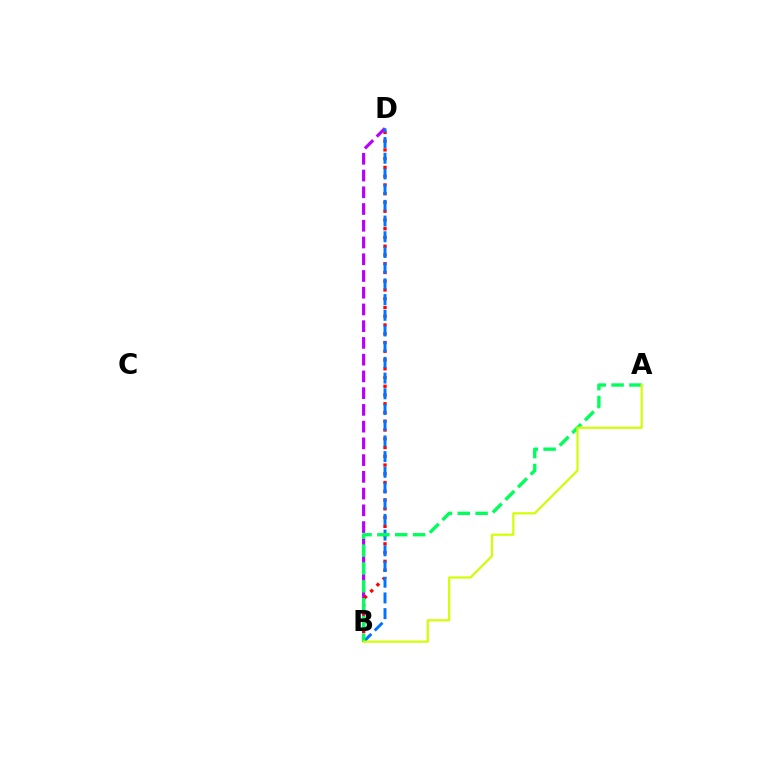{('B', 'D'): [{'color': '#b900ff', 'line_style': 'dashed', 'thickness': 2.27}, {'color': '#ff0000', 'line_style': 'dotted', 'thickness': 2.38}, {'color': '#0074ff', 'line_style': 'dashed', 'thickness': 2.13}], ('A', 'B'): [{'color': '#00ff5c', 'line_style': 'dashed', 'thickness': 2.42}, {'color': '#d1ff00', 'line_style': 'solid', 'thickness': 1.57}]}